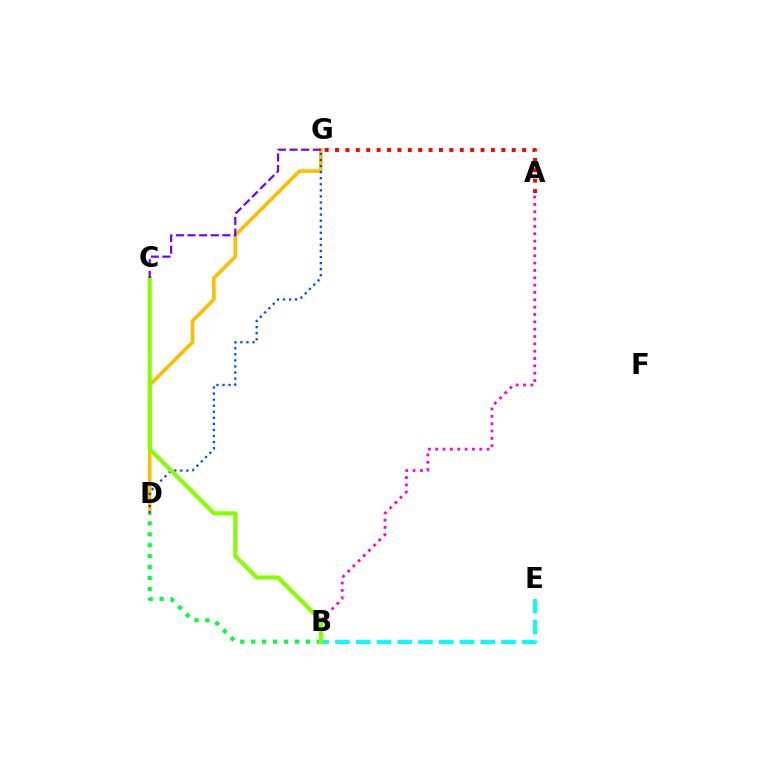{('B', 'E'): [{'color': '#00fff6', 'line_style': 'dashed', 'thickness': 2.82}], ('A', 'B'): [{'color': '#ff00cf', 'line_style': 'dotted', 'thickness': 1.99}], ('D', 'G'): [{'color': '#ffbd00', 'line_style': 'solid', 'thickness': 2.61}, {'color': '#004bff', 'line_style': 'dotted', 'thickness': 1.65}], ('B', 'D'): [{'color': '#00ff39', 'line_style': 'dotted', 'thickness': 2.97}], ('A', 'G'): [{'color': '#ff0000', 'line_style': 'dotted', 'thickness': 2.82}], ('B', 'C'): [{'color': '#84ff00', 'line_style': 'solid', 'thickness': 2.95}], ('C', 'G'): [{'color': '#7200ff', 'line_style': 'dashed', 'thickness': 1.58}]}